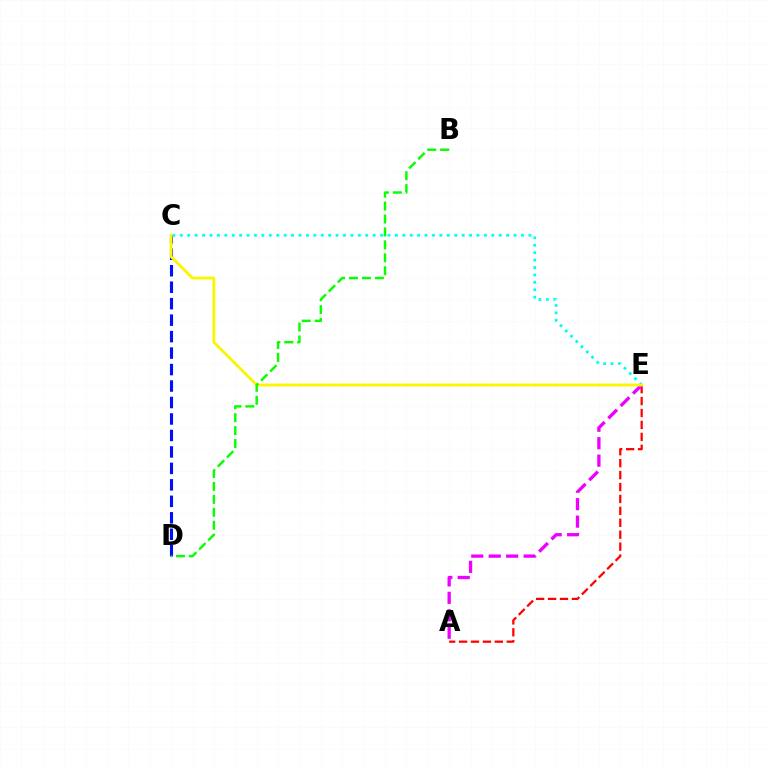{('C', 'D'): [{'color': '#0010ff', 'line_style': 'dashed', 'thickness': 2.24}], ('C', 'E'): [{'color': '#00fff6', 'line_style': 'dotted', 'thickness': 2.02}, {'color': '#fcf500', 'line_style': 'solid', 'thickness': 2.04}], ('A', 'E'): [{'color': '#ff0000', 'line_style': 'dashed', 'thickness': 1.62}, {'color': '#ee00ff', 'line_style': 'dashed', 'thickness': 2.37}], ('B', 'D'): [{'color': '#08ff00', 'line_style': 'dashed', 'thickness': 1.76}]}